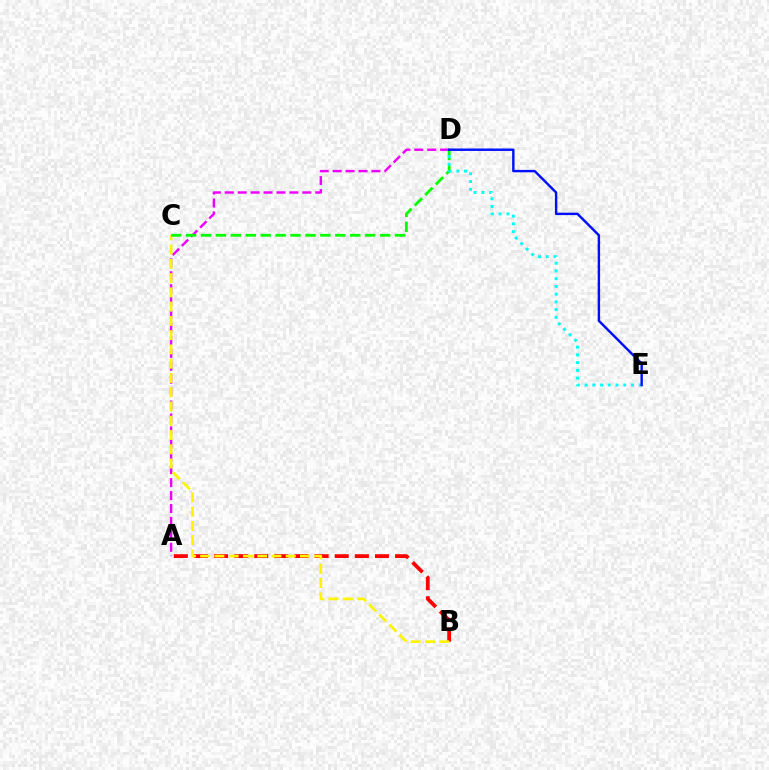{('A', 'B'): [{'color': '#ff0000', 'line_style': 'dashed', 'thickness': 2.73}], ('A', 'D'): [{'color': '#ee00ff', 'line_style': 'dashed', 'thickness': 1.76}], ('B', 'C'): [{'color': '#fcf500', 'line_style': 'dashed', 'thickness': 1.94}], ('C', 'D'): [{'color': '#08ff00', 'line_style': 'dashed', 'thickness': 2.03}], ('D', 'E'): [{'color': '#00fff6', 'line_style': 'dotted', 'thickness': 2.1}, {'color': '#0010ff', 'line_style': 'solid', 'thickness': 1.74}]}